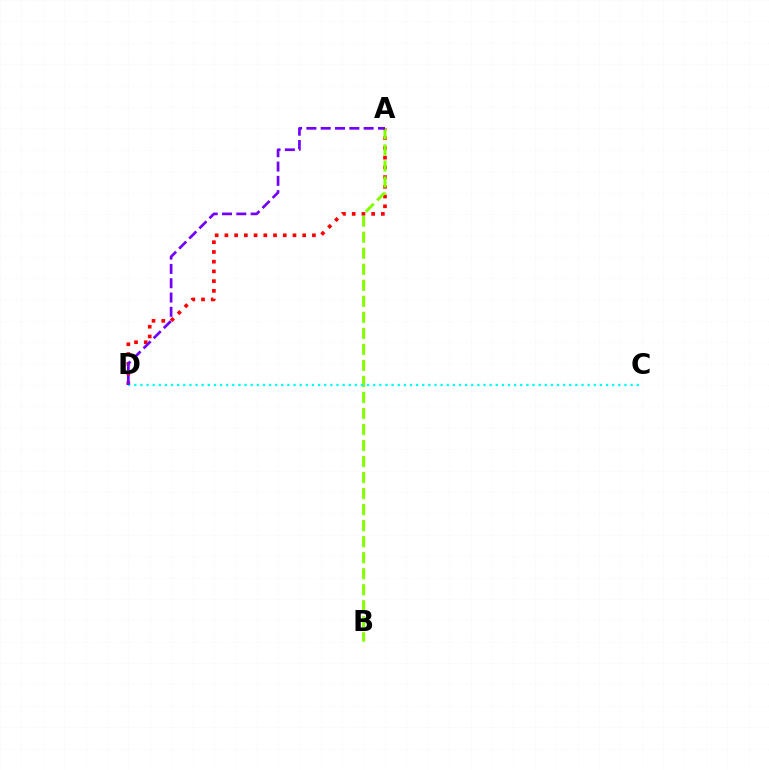{('A', 'D'): [{'color': '#ff0000', 'line_style': 'dotted', 'thickness': 2.64}, {'color': '#7200ff', 'line_style': 'dashed', 'thickness': 1.94}], ('A', 'B'): [{'color': '#84ff00', 'line_style': 'dashed', 'thickness': 2.18}], ('C', 'D'): [{'color': '#00fff6', 'line_style': 'dotted', 'thickness': 1.66}]}